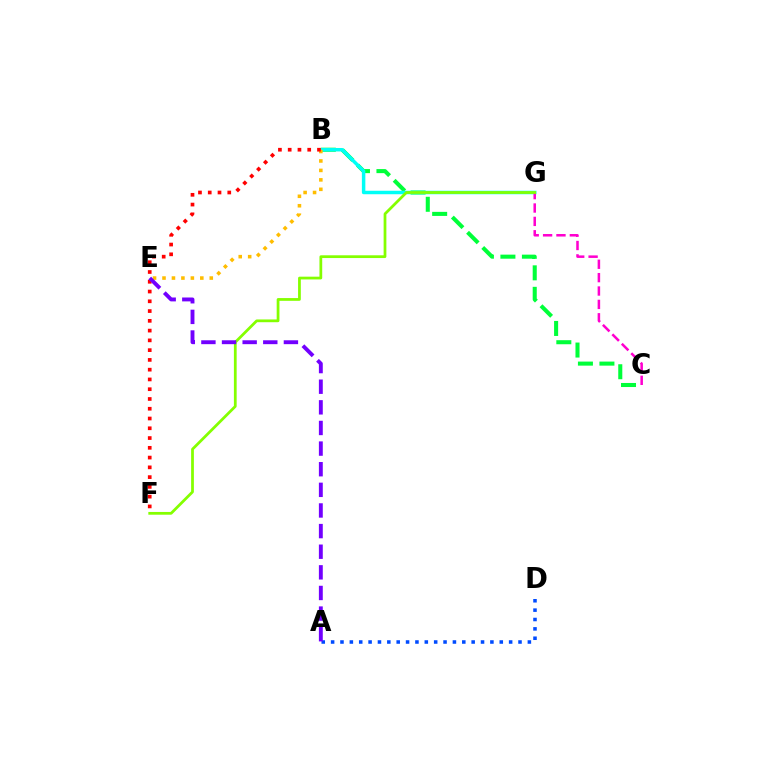{('B', 'C'): [{'color': '#00ff39', 'line_style': 'dashed', 'thickness': 2.92}], ('B', 'G'): [{'color': '#00fff6', 'line_style': 'solid', 'thickness': 2.5}], ('C', 'G'): [{'color': '#ff00cf', 'line_style': 'dashed', 'thickness': 1.82}], ('F', 'G'): [{'color': '#84ff00', 'line_style': 'solid', 'thickness': 1.99}], ('A', 'D'): [{'color': '#004bff', 'line_style': 'dotted', 'thickness': 2.55}], ('B', 'E'): [{'color': '#ffbd00', 'line_style': 'dotted', 'thickness': 2.57}], ('B', 'F'): [{'color': '#ff0000', 'line_style': 'dotted', 'thickness': 2.65}], ('A', 'E'): [{'color': '#7200ff', 'line_style': 'dashed', 'thickness': 2.8}]}